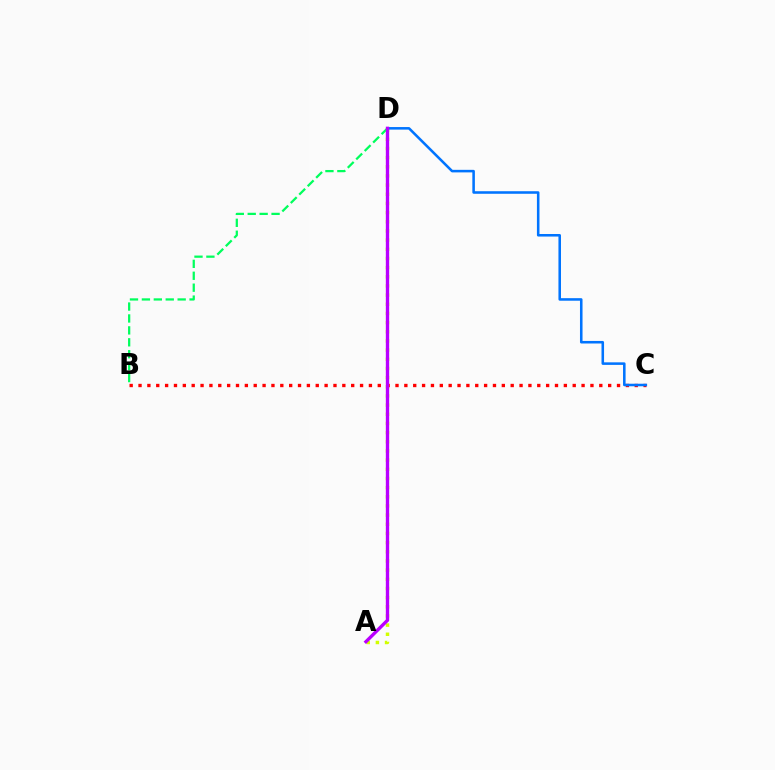{('A', 'D'): [{'color': '#d1ff00', 'line_style': 'dotted', 'thickness': 2.49}, {'color': '#b900ff', 'line_style': 'solid', 'thickness': 2.41}], ('B', 'C'): [{'color': '#ff0000', 'line_style': 'dotted', 'thickness': 2.41}], ('B', 'D'): [{'color': '#00ff5c', 'line_style': 'dashed', 'thickness': 1.62}], ('C', 'D'): [{'color': '#0074ff', 'line_style': 'solid', 'thickness': 1.84}]}